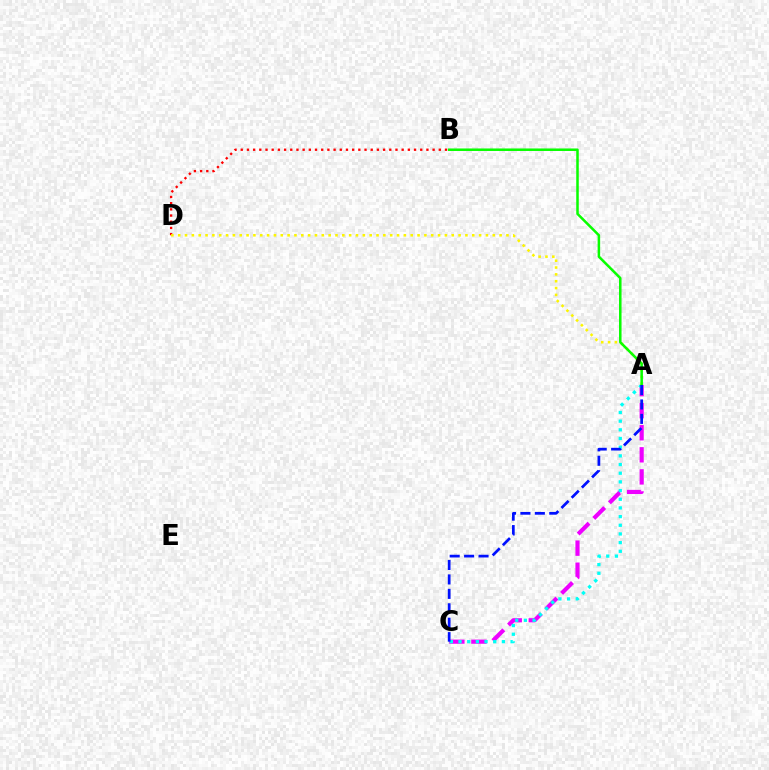{('A', 'C'): [{'color': '#ee00ff', 'line_style': 'dashed', 'thickness': 3.0}, {'color': '#00fff6', 'line_style': 'dotted', 'thickness': 2.36}, {'color': '#0010ff', 'line_style': 'dashed', 'thickness': 1.96}], ('B', 'D'): [{'color': '#ff0000', 'line_style': 'dotted', 'thickness': 1.68}], ('A', 'D'): [{'color': '#fcf500', 'line_style': 'dotted', 'thickness': 1.86}], ('A', 'B'): [{'color': '#08ff00', 'line_style': 'solid', 'thickness': 1.81}]}